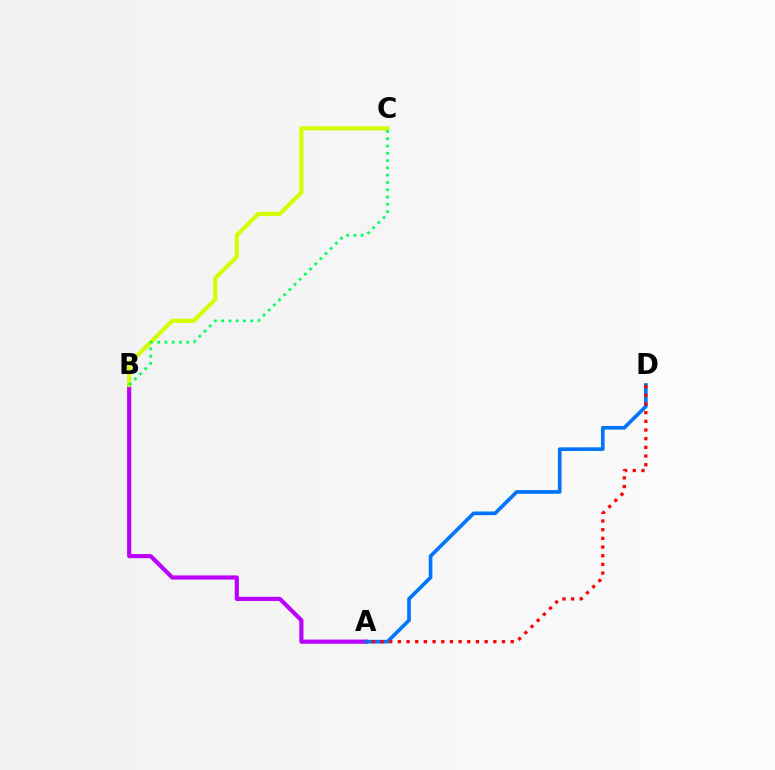{('A', 'B'): [{'color': '#b900ff', 'line_style': 'solid', 'thickness': 3.0}], ('B', 'C'): [{'color': '#d1ff00', 'line_style': 'solid', 'thickness': 2.97}, {'color': '#00ff5c', 'line_style': 'dotted', 'thickness': 1.98}], ('A', 'D'): [{'color': '#0074ff', 'line_style': 'solid', 'thickness': 2.64}, {'color': '#ff0000', 'line_style': 'dotted', 'thickness': 2.36}]}